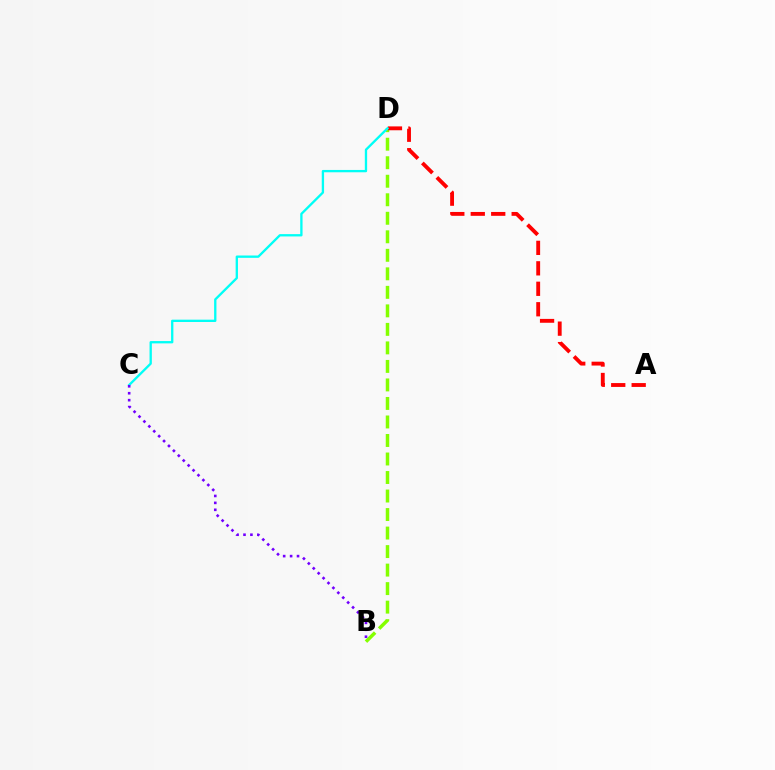{('B', 'D'): [{'color': '#84ff00', 'line_style': 'dashed', 'thickness': 2.52}], ('A', 'D'): [{'color': '#ff0000', 'line_style': 'dashed', 'thickness': 2.78}], ('C', 'D'): [{'color': '#00fff6', 'line_style': 'solid', 'thickness': 1.67}], ('B', 'C'): [{'color': '#7200ff', 'line_style': 'dotted', 'thickness': 1.88}]}